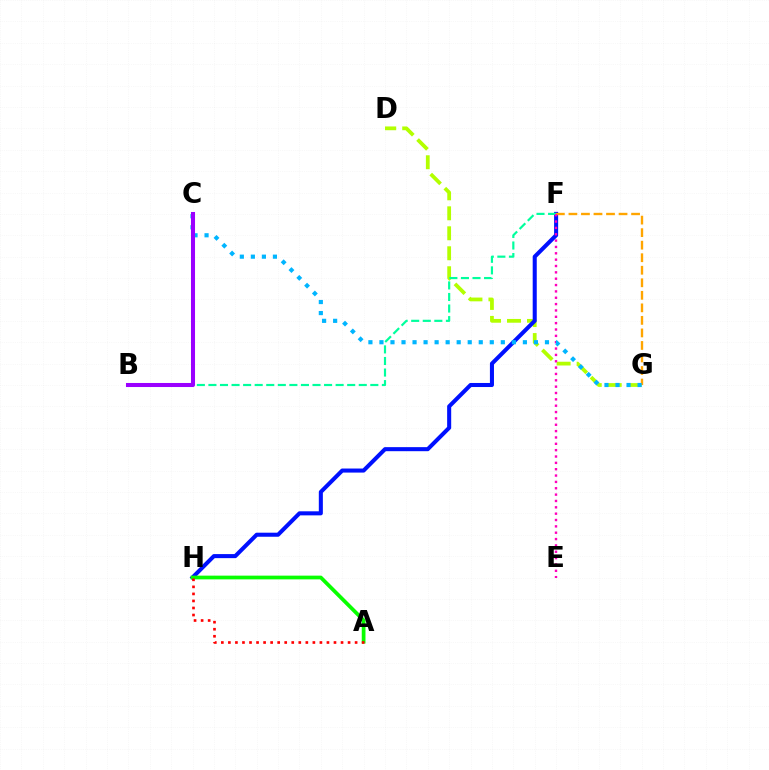{('D', 'G'): [{'color': '#b3ff00', 'line_style': 'dashed', 'thickness': 2.71}], ('F', 'H'): [{'color': '#0010ff', 'line_style': 'solid', 'thickness': 2.92}], ('B', 'F'): [{'color': '#00ff9d', 'line_style': 'dashed', 'thickness': 1.57}], ('A', 'H'): [{'color': '#08ff00', 'line_style': 'solid', 'thickness': 2.69}, {'color': '#ff0000', 'line_style': 'dotted', 'thickness': 1.91}], ('F', 'G'): [{'color': '#ffa500', 'line_style': 'dashed', 'thickness': 1.7}], ('E', 'F'): [{'color': '#ff00bd', 'line_style': 'dotted', 'thickness': 1.73}], ('C', 'G'): [{'color': '#00b5ff', 'line_style': 'dotted', 'thickness': 3.0}], ('B', 'C'): [{'color': '#9b00ff', 'line_style': 'solid', 'thickness': 2.92}]}